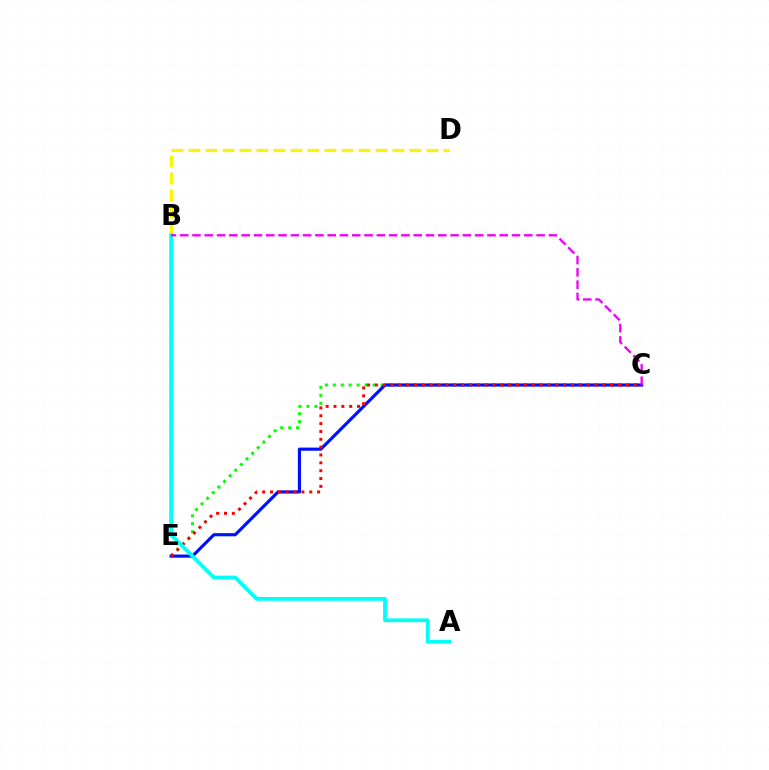{('C', 'E'): [{'color': '#08ff00', 'line_style': 'dotted', 'thickness': 2.16}, {'color': '#0010ff', 'line_style': 'solid', 'thickness': 2.27}, {'color': '#ff0000', 'line_style': 'dotted', 'thickness': 2.13}], ('B', 'D'): [{'color': '#fcf500', 'line_style': 'dashed', 'thickness': 2.31}], ('A', 'B'): [{'color': '#00fff6', 'line_style': 'solid', 'thickness': 2.71}], ('B', 'C'): [{'color': '#ee00ff', 'line_style': 'dashed', 'thickness': 1.67}]}